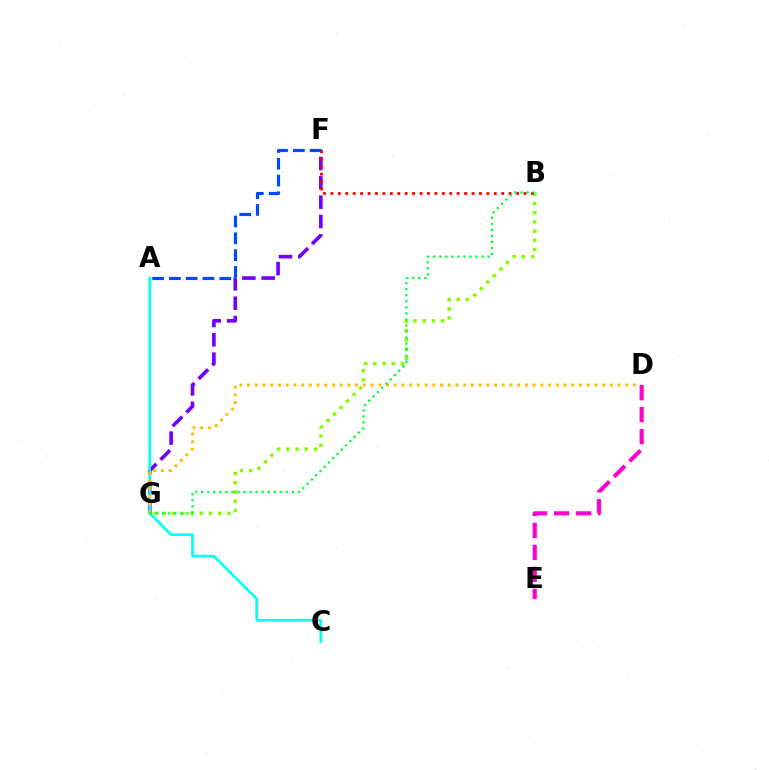{('B', 'G'): [{'color': '#84ff00', 'line_style': 'dotted', 'thickness': 2.5}, {'color': '#00ff39', 'line_style': 'dotted', 'thickness': 1.64}], ('F', 'G'): [{'color': '#7200ff', 'line_style': 'dashed', 'thickness': 2.63}], ('A', 'F'): [{'color': '#004bff', 'line_style': 'dashed', 'thickness': 2.28}], ('A', 'C'): [{'color': '#00fff6', 'line_style': 'solid', 'thickness': 1.89}], ('D', 'G'): [{'color': '#ffbd00', 'line_style': 'dotted', 'thickness': 2.1}], ('B', 'F'): [{'color': '#ff0000', 'line_style': 'dotted', 'thickness': 2.02}], ('D', 'E'): [{'color': '#ff00cf', 'line_style': 'dashed', 'thickness': 2.98}]}